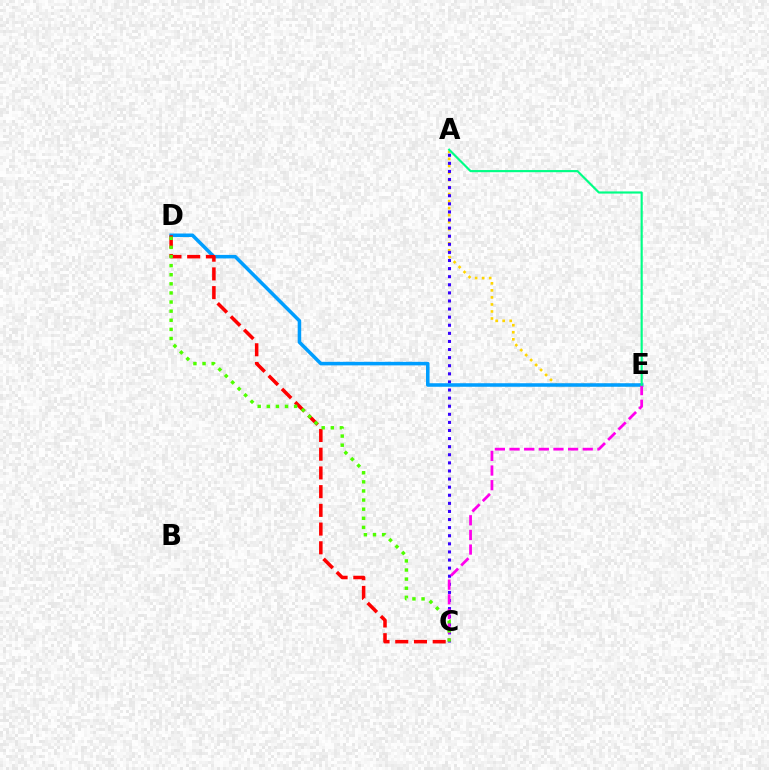{('A', 'E'): [{'color': '#ffd500', 'line_style': 'dotted', 'thickness': 1.91}, {'color': '#00ff86', 'line_style': 'solid', 'thickness': 1.56}], ('A', 'C'): [{'color': '#3700ff', 'line_style': 'dotted', 'thickness': 2.2}], ('D', 'E'): [{'color': '#009eff', 'line_style': 'solid', 'thickness': 2.54}], ('C', 'E'): [{'color': '#ff00ed', 'line_style': 'dashed', 'thickness': 1.99}], ('C', 'D'): [{'color': '#ff0000', 'line_style': 'dashed', 'thickness': 2.54}, {'color': '#4fff00', 'line_style': 'dotted', 'thickness': 2.47}]}